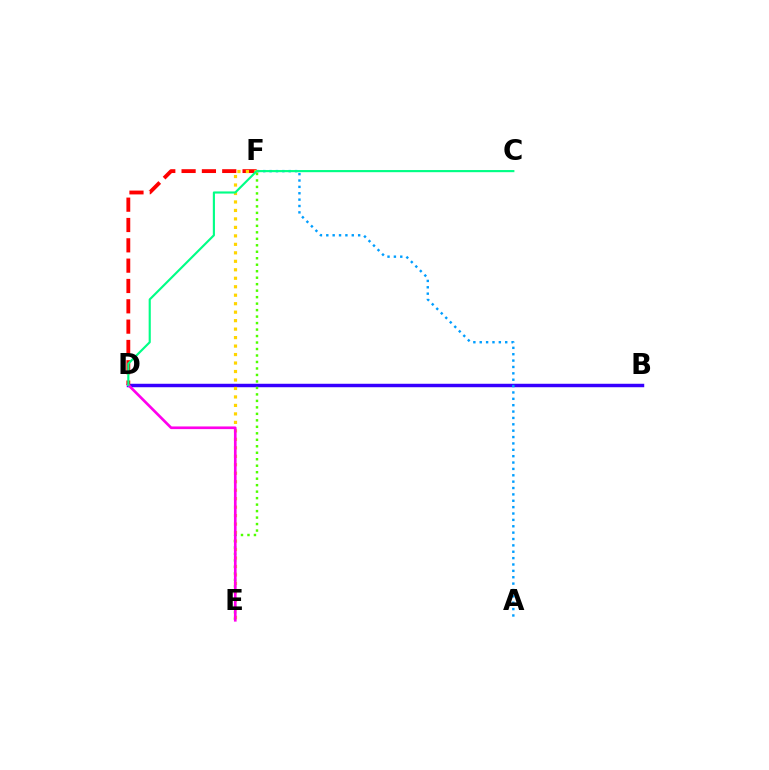{('B', 'D'): [{'color': '#3700ff', 'line_style': 'solid', 'thickness': 2.49}], ('E', 'F'): [{'color': '#4fff00', 'line_style': 'dotted', 'thickness': 1.76}, {'color': '#ffd500', 'line_style': 'dotted', 'thickness': 2.3}], ('D', 'F'): [{'color': '#ff0000', 'line_style': 'dashed', 'thickness': 2.76}], ('A', 'F'): [{'color': '#009eff', 'line_style': 'dotted', 'thickness': 1.73}], ('D', 'E'): [{'color': '#ff00ed', 'line_style': 'solid', 'thickness': 1.92}], ('C', 'D'): [{'color': '#00ff86', 'line_style': 'solid', 'thickness': 1.54}]}